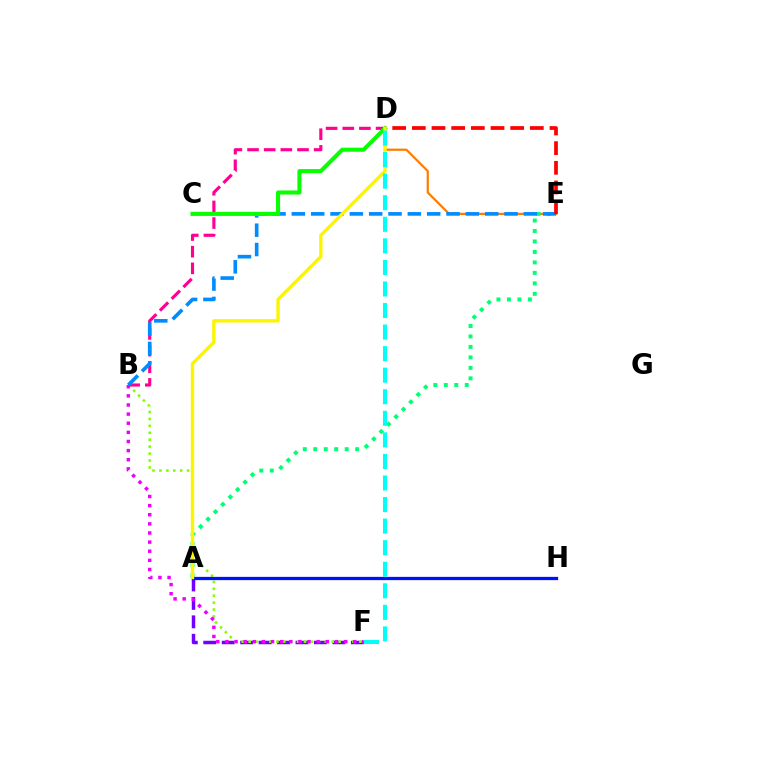{('A', 'F'): [{'color': '#7200ff', 'line_style': 'dashed', 'thickness': 2.51}], ('B', 'F'): [{'color': '#84ff00', 'line_style': 'dotted', 'thickness': 1.88}, {'color': '#ee00ff', 'line_style': 'dotted', 'thickness': 2.48}], ('B', 'D'): [{'color': '#ff0094', 'line_style': 'dashed', 'thickness': 2.26}], ('D', 'E'): [{'color': '#ff7c00', 'line_style': 'solid', 'thickness': 1.61}, {'color': '#ff0000', 'line_style': 'dashed', 'thickness': 2.67}], ('A', 'E'): [{'color': '#00ff74', 'line_style': 'dotted', 'thickness': 2.85}], ('B', 'E'): [{'color': '#008cff', 'line_style': 'dashed', 'thickness': 2.63}], ('A', 'H'): [{'color': '#0010ff', 'line_style': 'solid', 'thickness': 2.35}], ('C', 'D'): [{'color': '#08ff00', 'line_style': 'solid', 'thickness': 2.93}], ('A', 'D'): [{'color': '#fcf500', 'line_style': 'solid', 'thickness': 2.44}], ('D', 'F'): [{'color': '#00fff6', 'line_style': 'dashed', 'thickness': 2.93}]}